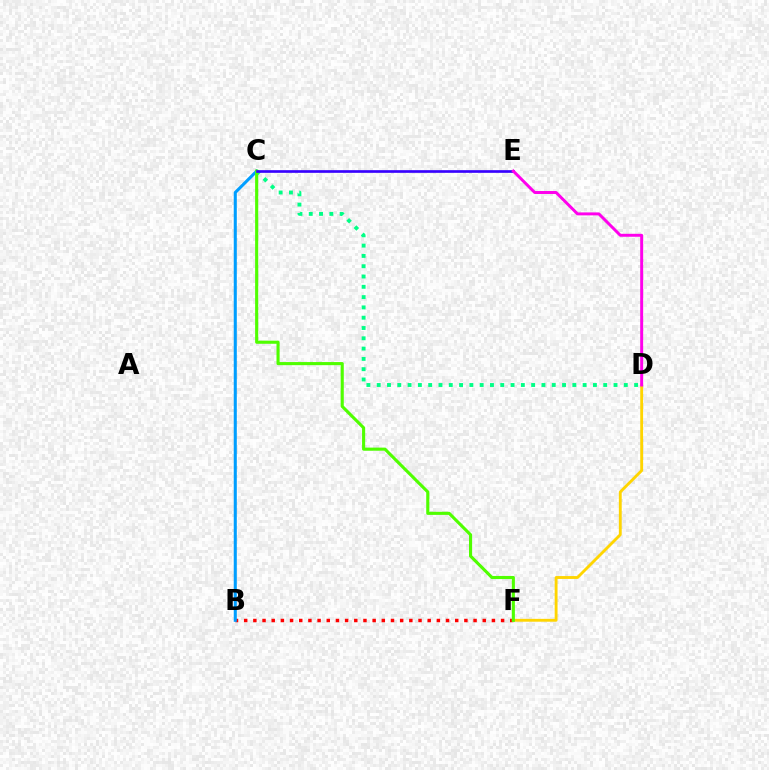{('C', 'D'): [{'color': '#00ff86', 'line_style': 'dotted', 'thickness': 2.8}], ('B', 'F'): [{'color': '#ff0000', 'line_style': 'dotted', 'thickness': 2.49}], ('D', 'F'): [{'color': '#ffd500', 'line_style': 'solid', 'thickness': 2.06}], ('B', 'C'): [{'color': '#009eff', 'line_style': 'solid', 'thickness': 2.21}], ('C', 'F'): [{'color': '#4fff00', 'line_style': 'solid', 'thickness': 2.24}], ('C', 'E'): [{'color': '#3700ff', 'line_style': 'solid', 'thickness': 1.92}], ('D', 'E'): [{'color': '#ff00ed', 'line_style': 'solid', 'thickness': 2.13}]}